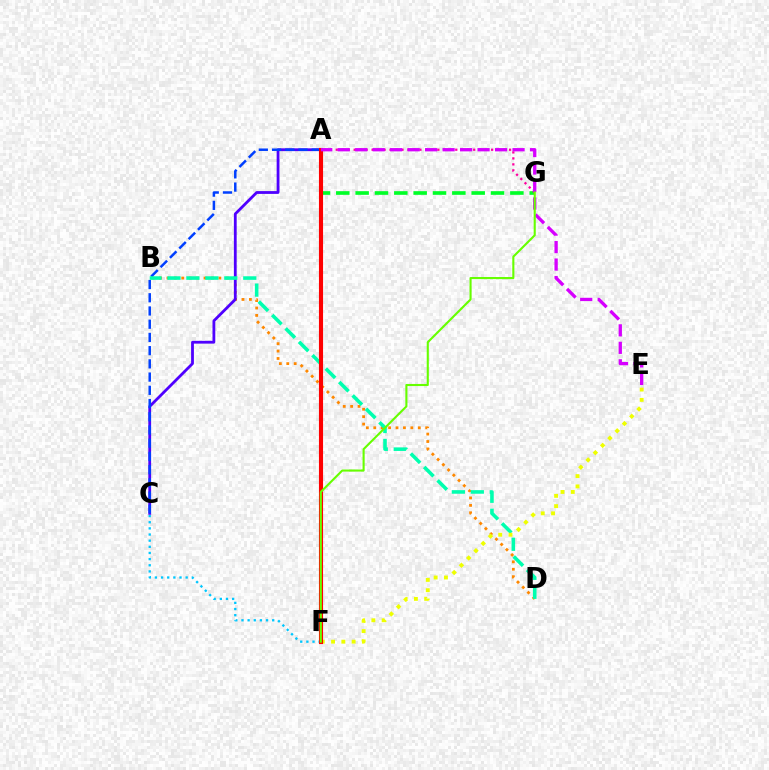{('A', 'G'): [{'color': '#00ff27', 'line_style': 'dashed', 'thickness': 2.63}, {'color': '#ff00a0', 'line_style': 'dotted', 'thickness': 1.62}], ('C', 'F'): [{'color': '#00c7ff', 'line_style': 'dotted', 'thickness': 1.67}], ('B', 'D'): [{'color': '#ff8800', 'line_style': 'dotted', 'thickness': 2.02}, {'color': '#00ffaf', 'line_style': 'dashed', 'thickness': 2.58}], ('A', 'C'): [{'color': '#4f00ff', 'line_style': 'solid', 'thickness': 2.01}, {'color': '#003fff', 'line_style': 'dashed', 'thickness': 1.8}], ('E', 'F'): [{'color': '#eeff00', 'line_style': 'dotted', 'thickness': 2.79}], ('A', 'F'): [{'color': '#ff0000', 'line_style': 'solid', 'thickness': 2.96}], ('A', 'E'): [{'color': '#d600ff', 'line_style': 'dashed', 'thickness': 2.38}], ('F', 'G'): [{'color': '#66ff00', 'line_style': 'solid', 'thickness': 1.51}]}